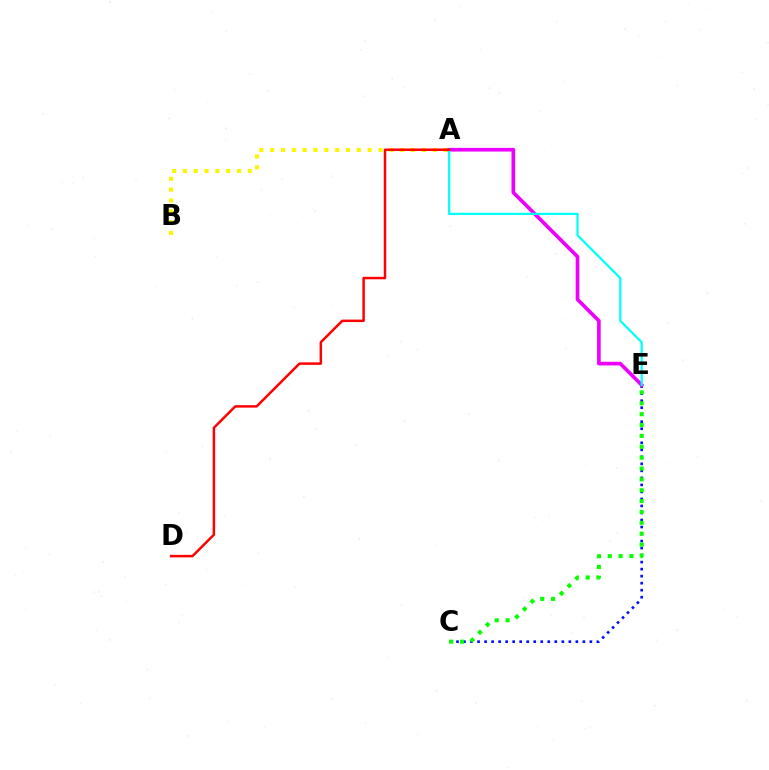{('A', 'B'): [{'color': '#fcf500', 'line_style': 'dotted', 'thickness': 2.94}], ('C', 'E'): [{'color': '#0010ff', 'line_style': 'dotted', 'thickness': 1.91}, {'color': '#08ff00', 'line_style': 'dotted', 'thickness': 2.95}], ('A', 'E'): [{'color': '#ee00ff', 'line_style': 'solid', 'thickness': 2.64}, {'color': '#00fff6', 'line_style': 'solid', 'thickness': 1.59}], ('A', 'D'): [{'color': '#ff0000', 'line_style': 'solid', 'thickness': 1.79}]}